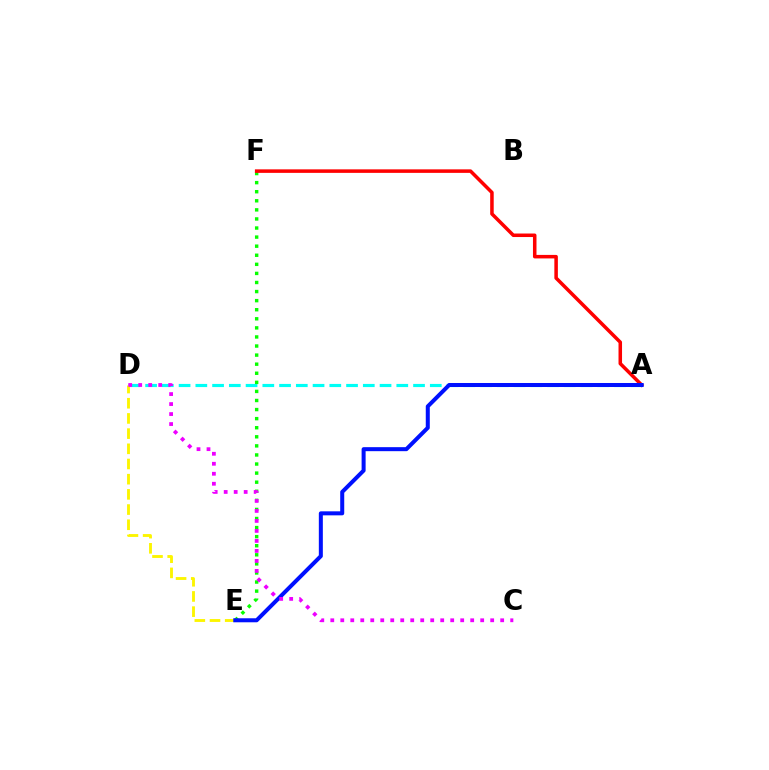{('A', 'D'): [{'color': '#00fff6', 'line_style': 'dashed', 'thickness': 2.27}], ('E', 'F'): [{'color': '#08ff00', 'line_style': 'dotted', 'thickness': 2.47}], ('A', 'F'): [{'color': '#ff0000', 'line_style': 'solid', 'thickness': 2.54}], ('D', 'E'): [{'color': '#fcf500', 'line_style': 'dashed', 'thickness': 2.06}], ('A', 'E'): [{'color': '#0010ff', 'line_style': 'solid', 'thickness': 2.89}], ('C', 'D'): [{'color': '#ee00ff', 'line_style': 'dotted', 'thickness': 2.72}]}